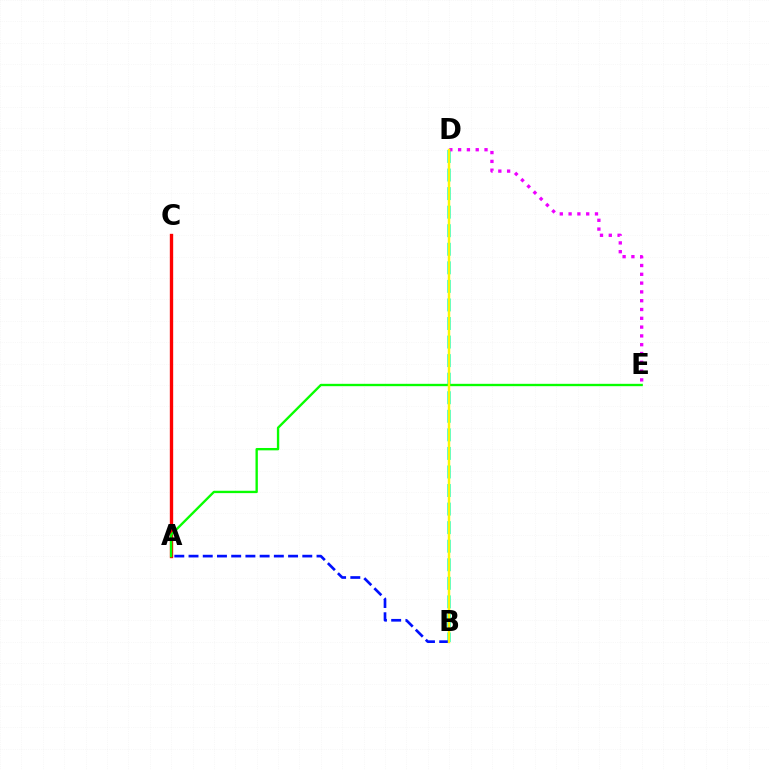{('A', 'C'): [{'color': '#ff0000', 'line_style': 'solid', 'thickness': 2.41}], ('B', 'D'): [{'color': '#00fff6', 'line_style': 'dashed', 'thickness': 2.52}, {'color': '#fcf500', 'line_style': 'solid', 'thickness': 1.77}], ('A', 'E'): [{'color': '#08ff00', 'line_style': 'solid', 'thickness': 1.69}], ('A', 'B'): [{'color': '#0010ff', 'line_style': 'dashed', 'thickness': 1.93}], ('D', 'E'): [{'color': '#ee00ff', 'line_style': 'dotted', 'thickness': 2.39}]}